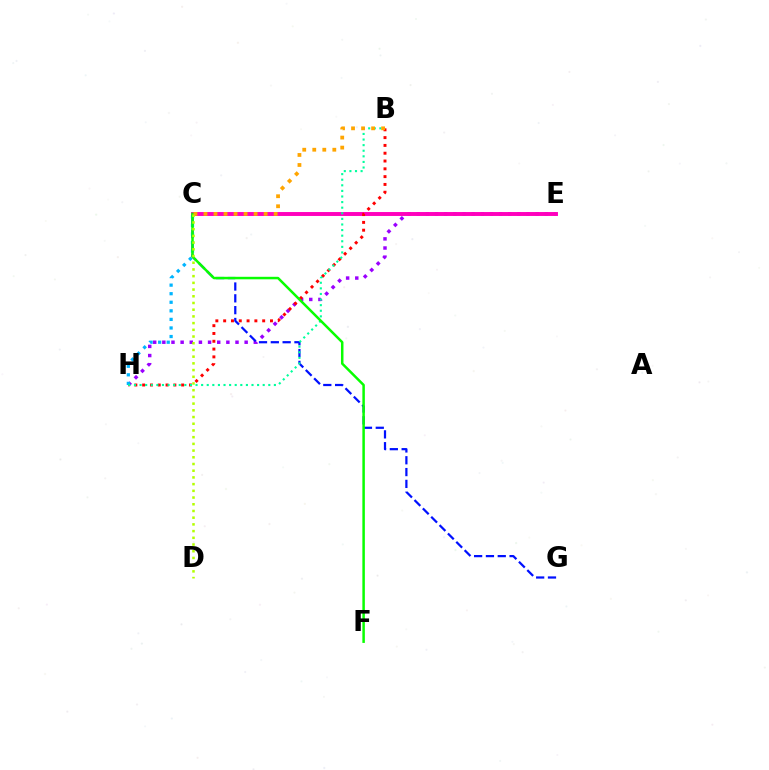{('E', 'H'): [{'color': '#9b00ff', 'line_style': 'dotted', 'thickness': 2.49}], ('C', 'G'): [{'color': '#0010ff', 'line_style': 'dashed', 'thickness': 1.61}], ('C', 'E'): [{'color': '#ff00bd', 'line_style': 'solid', 'thickness': 2.83}], ('B', 'H'): [{'color': '#ff0000', 'line_style': 'dotted', 'thickness': 2.12}, {'color': '#00ff9d', 'line_style': 'dotted', 'thickness': 1.52}], ('C', 'H'): [{'color': '#00b5ff', 'line_style': 'dotted', 'thickness': 2.33}], ('C', 'F'): [{'color': '#08ff00', 'line_style': 'solid', 'thickness': 1.8}], ('B', 'C'): [{'color': '#ffa500', 'line_style': 'dotted', 'thickness': 2.72}], ('C', 'D'): [{'color': '#b3ff00', 'line_style': 'dotted', 'thickness': 1.82}]}